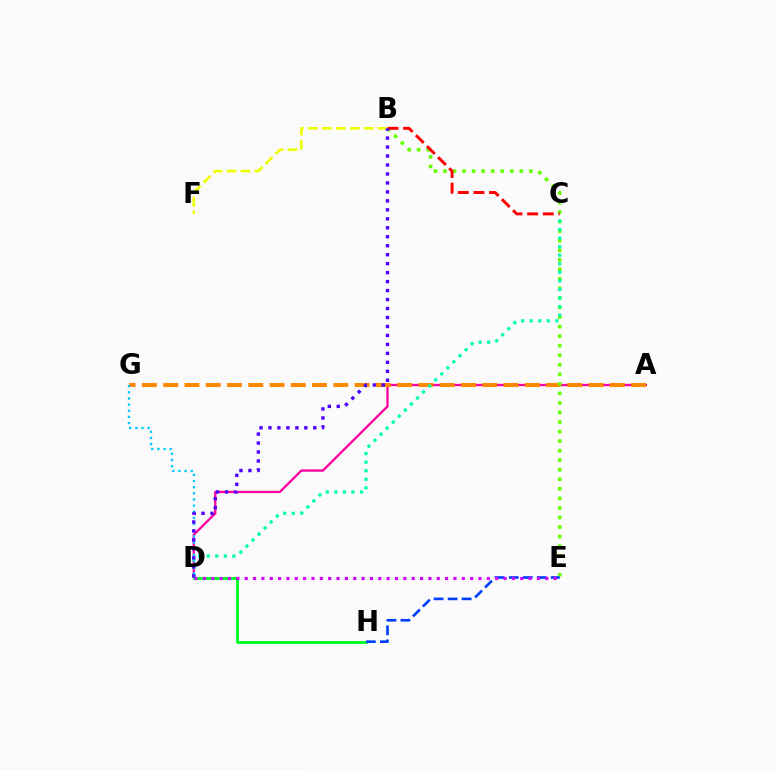{('A', 'D'): [{'color': '#ff00a0', 'line_style': 'solid', 'thickness': 1.66}], ('A', 'G'): [{'color': '#ff8800', 'line_style': 'dashed', 'thickness': 2.89}], ('B', 'E'): [{'color': '#66ff00', 'line_style': 'dotted', 'thickness': 2.59}], ('B', 'F'): [{'color': '#eeff00', 'line_style': 'dashed', 'thickness': 1.89}], ('D', 'G'): [{'color': '#00c7ff', 'line_style': 'dotted', 'thickness': 1.67}], ('D', 'H'): [{'color': '#00ff27', 'line_style': 'solid', 'thickness': 2.04}], ('E', 'H'): [{'color': '#003fff', 'line_style': 'dashed', 'thickness': 1.9}], ('D', 'E'): [{'color': '#d600ff', 'line_style': 'dotted', 'thickness': 2.27}], ('B', 'C'): [{'color': '#ff0000', 'line_style': 'dashed', 'thickness': 2.12}], ('C', 'D'): [{'color': '#00ffaf', 'line_style': 'dotted', 'thickness': 2.33}], ('B', 'D'): [{'color': '#4f00ff', 'line_style': 'dotted', 'thickness': 2.44}]}